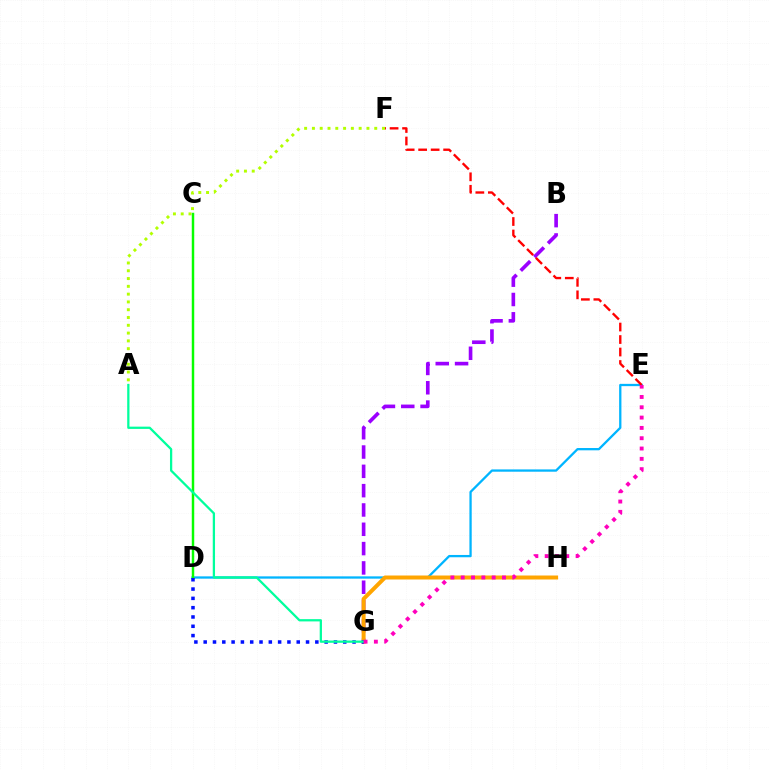{('A', 'F'): [{'color': '#b3ff00', 'line_style': 'dotted', 'thickness': 2.12}], ('D', 'E'): [{'color': '#00b5ff', 'line_style': 'solid', 'thickness': 1.65}], ('B', 'G'): [{'color': '#9b00ff', 'line_style': 'dashed', 'thickness': 2.62}], ('C', 'D'): [{'color': '#08ff00', 'line_style': 'solid', 'thickness': 1.77}], ('G', 'H'): [{'color': '#ffa500', 'line_style': 'solid', 'thickness': 2.87}], ('D', 'G'): [{'color': '#0010ff', 'line_style': 'dotted', 'thickness': 2.53}], ('A', 'G'): [{'color': '#00ff9d', 'line_style': 'solid', 'thickness': 1.63}], ('E', 'F'): [{'color': '#ff0000', 'line_style': 'dashed', 'thickness': 1.7}], ('E', 'G'): [{'color': '#ff00bd', 'line_style': 'dotted', 'thickness': 2.8}]}